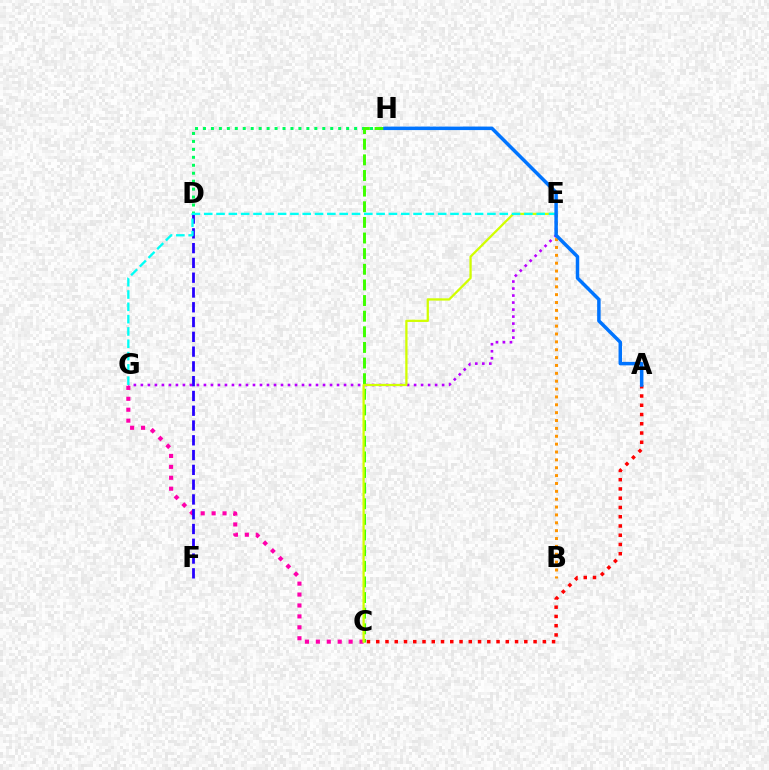{('E', 'G'): [{'color': '#b900ff', 'line_style': 'dotted', 'thickness': 1.9}, {'color': '#00fff6', 'line_style': 'dashed', 'thickness': 1.67}], ('D', 'H'): [{'color': '#00ff5c', 'line_style': 'dotted', 'thickness': 2.16}], ('B', 'E'): [{'color': '#ff9400', 'line_style': 'dotted', 'thickness': 2.14}], ('C', 'H'): [{'color': '#3dff00', 'line_style': 'dashed', 'thickness': 2.12}], ('A', 'C'): [{'color': '#ff0000', 'line_style': 'dotted', 'thickness': 2.51}], ('C', 'G'): [{'color': '#ff00ac', 'line_style': 'dotted', 'thickness': 2.97}], ('C', 'E'): [{'color': '#d1ff00', 'line_style': 'solid', 'thickness': 1.63}], ('D', 'F'): [{'color': '#2500ff', 'line_style': 'dashed', 'thickness': 2.01}], ('A', 'H'): [{'color': '#0074ff', 'line_style': 'solid', 'thickness': 2.51}]}